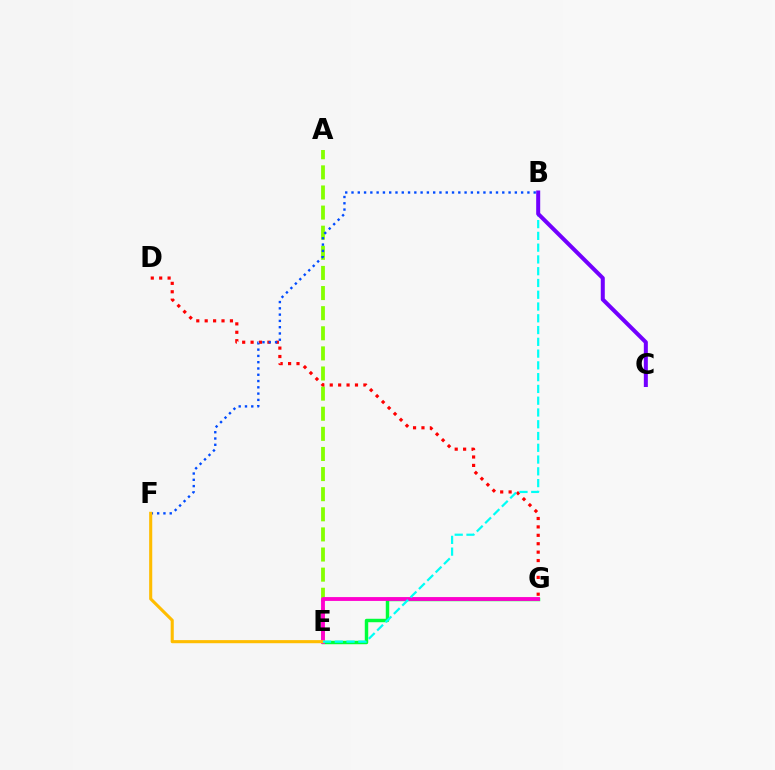{('E', 'G'): [{'color': '#00ff39', 'line_style': 'solid', 'thickness': 2.48}, {'color': '#ff00cf', 'line_style': 'solid', 'thickness': 2.77}], ('A', 'E'): [{'color': '#84ff00', 'line_style': 'dashed', 'thickness': 2.73}], ('D', 'G'): [{'color': '#ff0000', 'line_style': 'dotted', 'thickness': 2.29}], ('B', 'F'): [{'color': '#004bff', 'line_style': 'dotted', 'thickness': 1.71}], ('E', 'F'): [{'color': '#ffbd00', 'line_style': 'solid', 'thickness': 2.23}], ('B', 'E'): [{'color': '#00fff6', 'line_style': 'dashed', 'thickness': 1.6}], ('B', 'C'): [{'color': '#7200ff', 'line_style': 'solid', 'thickness': 2.89}]}